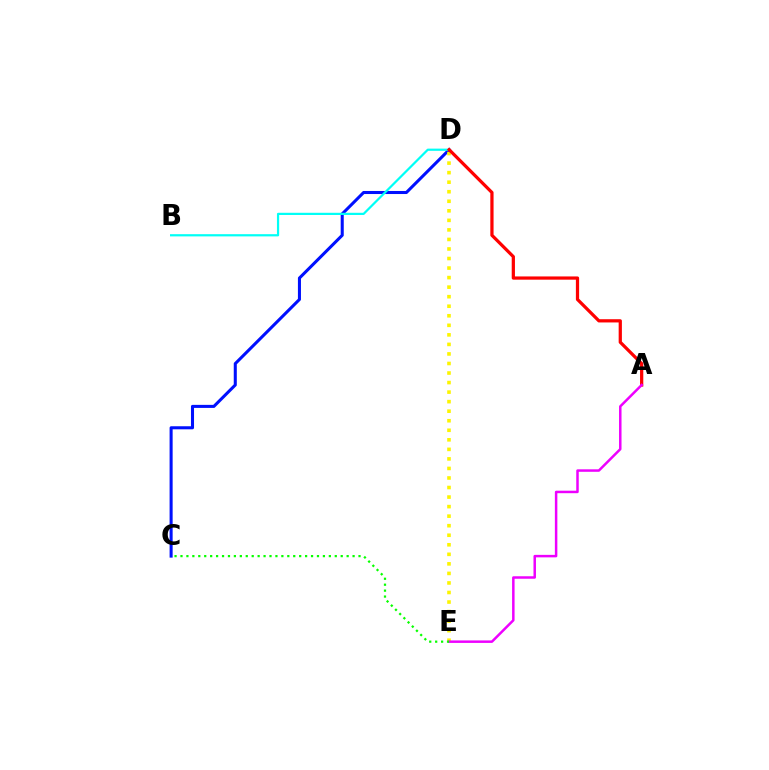{('C', 'D'): [{'color': '#0010ff', 'line_style': 'solid', 'thickness': 2.2}], ('B', 'D'): [{'color': '#00fff6', 'line_style': 'solid', 'thickness': 1.59}], ('D', 'E'): [{'color': '#fcf500', 'line_style': 'dotted', 'thickness': 2.59}], ('A', 'D'): [{'color': '#ff0000', 'line_style': 'solid', 'thickness': 2.33}], ('A', 'E'): [{'color': '#ee00ff', 'line_style': 'solid', 'thickness': 1.79}], ('C', 'E'): [{'color': '#08ff00', 'line_style': 'dotted', 'thickness': 1.61}]}